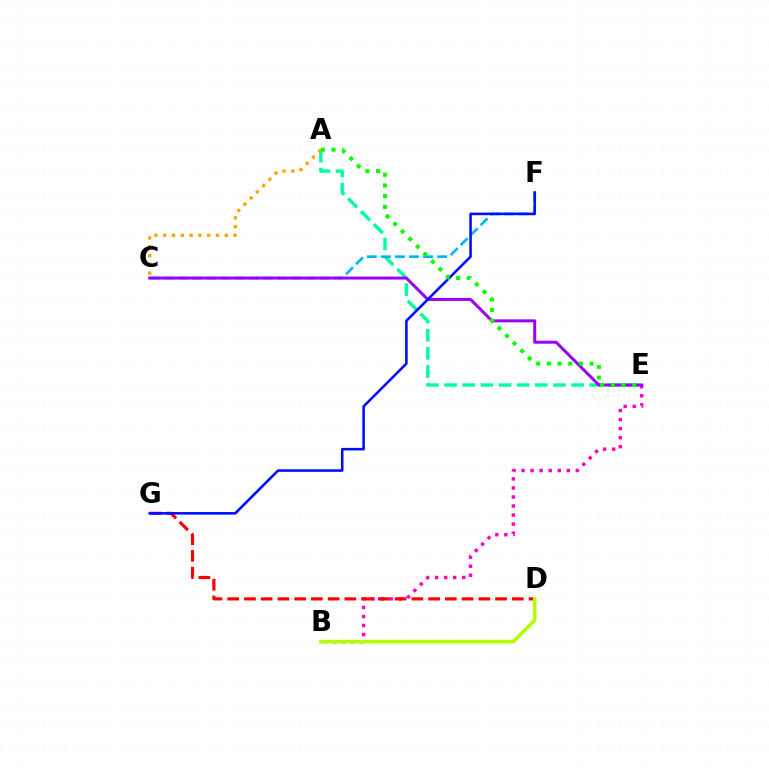{('A', 'E'): [{'color': '#00ff9d', 'line_style': 'dashed', 'thickness': 2.47}, {'color': '#08ff00', 'line_style': 'dotted', 'thickness': 2.9}], ('B', 'E'): [{'color': '#ff00bd', 'line_style': 'dotted', 'thickness': 2.46}], ('D', 'G'): [{'color': '#ff0000', 'line_style': 'dashed', 'thickness': 2.27}], ('C', 'F'): [{'color': '#00b5ff', 'line_style': 'dashed', 'thickness': 1.91}], ('C', 'E'): [{'color': '#9b00ff', 'line_style': 'solid', 'thickness': 2.16}], ('B', 'D'): [{'color': '#b3ff00', 'line_style': 'solid', 'thickness': 2.58}], ('A', 'C'): [{'color': '#ffa500', 'line_style': 'dotted', 'thickness': 2.39}], ('F', 'G'): [{'color': '#0010ff', 'line_style': 'solid', 'thickness': 1.86}]}